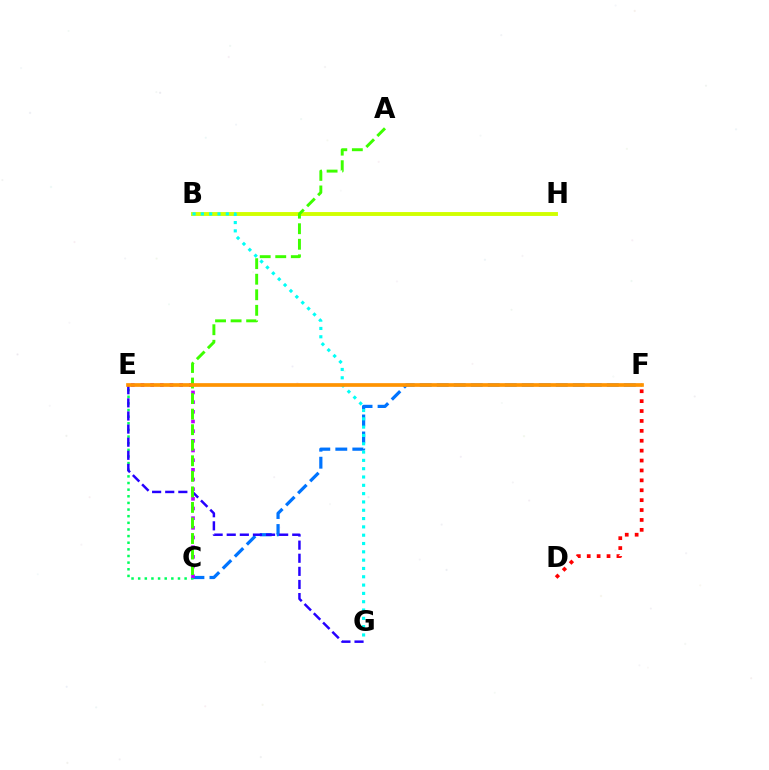{('C', 'F'): [{'color': '#0074ff', 'line_style': 'dashed', 'thickness': 2.31}], ('C', 'E'): [{'color': '#00ff5c', 'line_style': 'dotted', 'thickness': 1.8}, {'color': '#b900ff', 'line_style': 'dotted', 'thickness': 2.63}], ('D', 'F'): [{'color': '#ff0000', 'line_style': 'dotted', 'thickness': 2.69}], ('B', 'H'): [{'color': '#d1ff00', 'line_style': 'solid', 'thickness': 2.8}], ('B', 'G'): [{'color': '#00fff6', 'line_style': 'dotted', 'thickness': 2.26}], ('E', 'G'): [{'color': '#2500ff', 'line_style': 'dashed', 'thickness': 1.78}], ('E', 'F'): [{'color': '#ff00ac', 'line_style': 'solid', 'thickness': 1.56}, {'color': '#ff9400', 'line_style': 'solid', 'thickness': 2.64}], ('A', 'C'): [{'color': '#3dff00', 'line_style': 'dashed', 'thickness': 2.11}]}